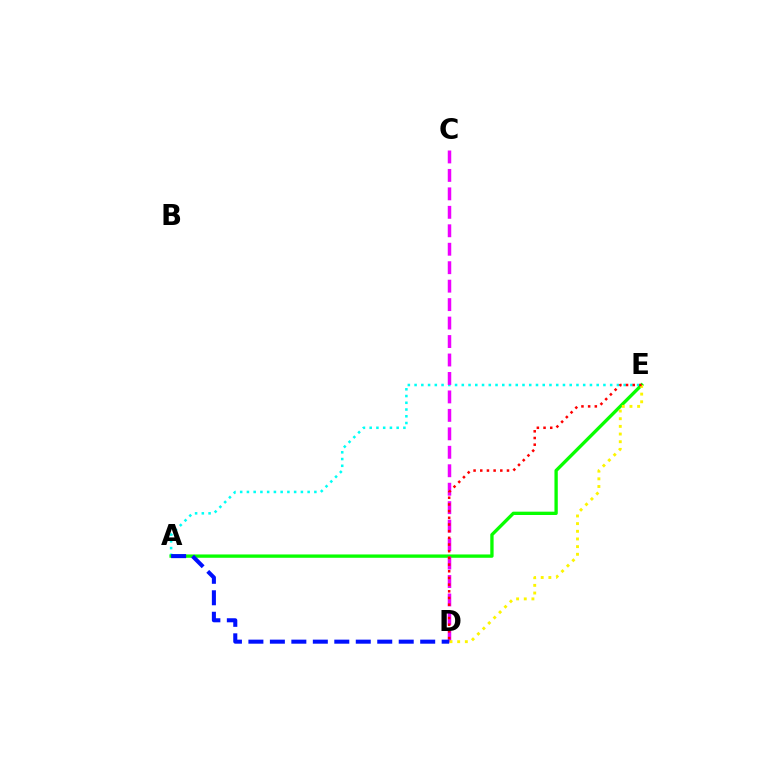{('A', 'E'): [{'color': '#00fff6', 'line_style': 'dotted', 'thickness': 1.83}, {'color': '#08ff00', 'line_style': 'solid', 'thickness': 2.39}], ('C', 'D'): [{'color': '#ee00ff', 'line_style': 'dashed', 'thickness': 2.51}], ('D', 'E'): [{'color': '#fcf500', 'line_style': 'dotted', 'thickness': 2.08}, {'color': '#ff0000', 'line_style': 'dotted', 'thickness': 1.82}], ('A', 'D'): [{'color': '#0010ff', 'line_style': 'dashed', 'thickness': 2.92}]}